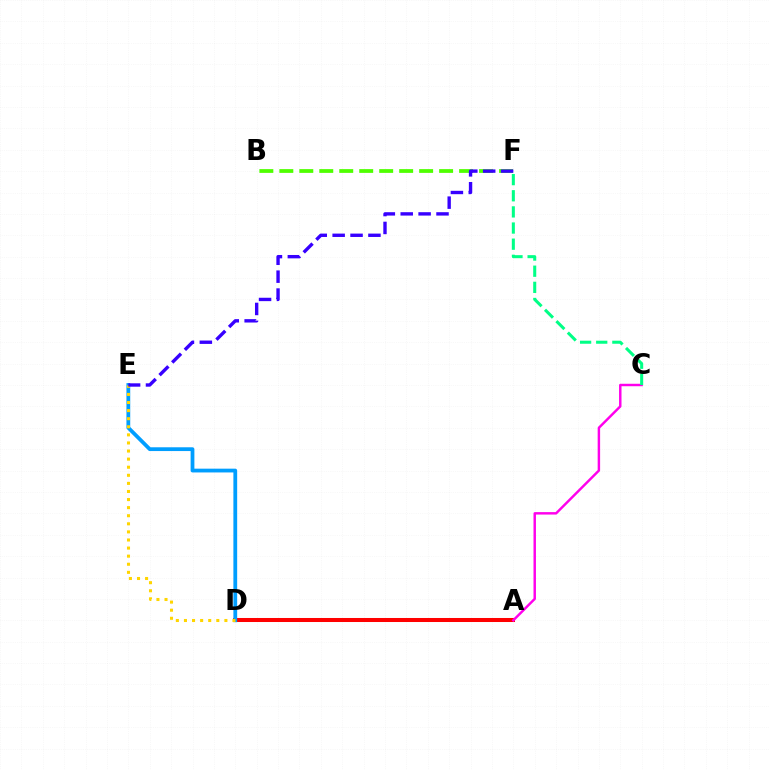{('B', 'F'): [{'color': '#4fff00', 'line_style': 'dashed', 'thickness': 2.71}], ('A', 'D'): [{'color': '#ff0000', 'line_style': 'solid', 'thickness': 2.9}], ('D', 'E'): [{'color': '#009eff', 'line_style': 'solid', 'thickness': 2.72}, {'color': '#ffd500', 'line_style': 'dotted', 'thickness': 2.2}], ('A', 'C'): [{'color': '#ff00ed', 'line_style': 'solid', 'thickness': 1.76}], ('C', 'F'): [{'color': '#00ff86', 'line_style': 'dashed', 'thickness': 2.19}], ('E', 'F'): [{'color': '#3700ff', 'line_style': 'dashed', 'thickness': 2.43}]}